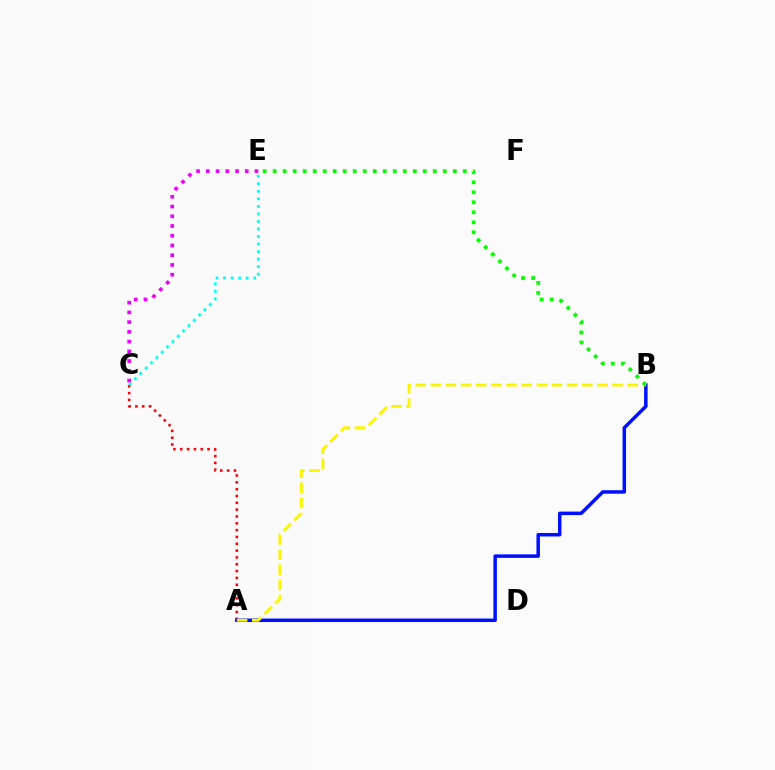{('A', 'C'): [{'color': '#ff0000', 'line_style': 'dotted', 'thickness': 1.85}], ('A', 'B'): [{'color': '#0010ff', 'line_style': 'solid', 'thickness': 2.51}, {'color': '#fcf500', 'line_style': 'dashed', 'thickness': 2.06}], ('B', 'E'): [{'color': '#08ff00', 'line_style': 'dotted', 'thickness': 2.72}], ('C', 'E'): [{'color': '#00fff6', 'line_style': 'dotted', 'thickness': 2.05}, {'color': '#ee00ff', 'line_style': 'dotted', 'thickness': 2.65}]}